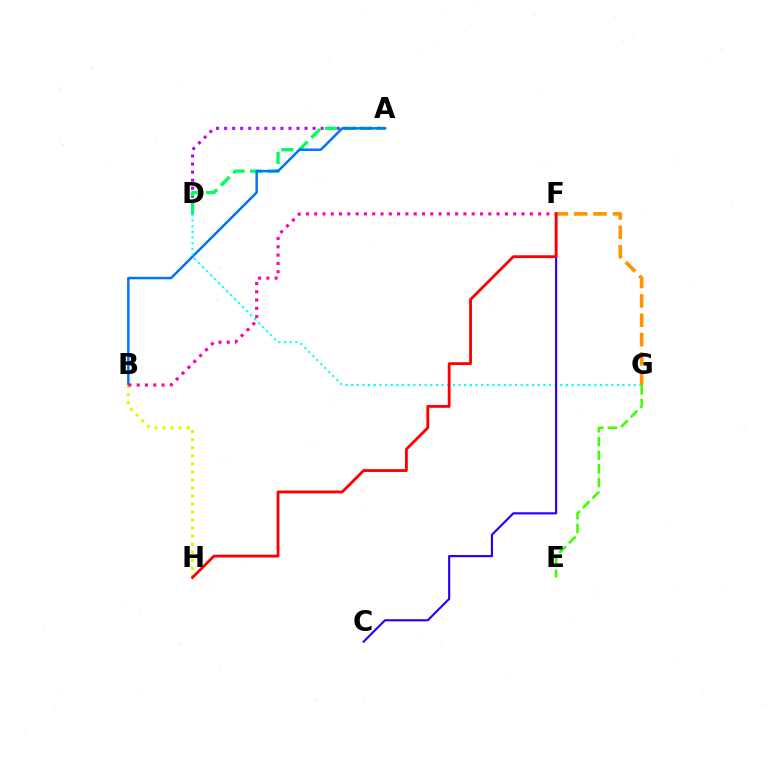{('A', 'D'): [{'color': '#b900ff', 'line_style': 'dotted', 'thickness': 2.19}, {'color': '#00ff5c', 'line_style': 'dashed', 'thickness': 2.38}], ('E', 'G'): [{'color': '#3dff00', 'line_style': 'dashed', 'thickness': 1.86}], ('A', 'B'): [{'color': '#0074ff', 'line_style': 'solid', 'thickness': 1.79}], ('D', 'G'): [{'color': '#00fff6', 'line_style': 'dotted', 'thickness': 1.54}], ('C', 'F'): [{'color': '#2500ff', 'line_style': 'solid', 'thickness': 1.54}], ('B', 'H'): [{'color': '#d1ff00', 'line_style': 'dotted', 'thickness': 2.19}], ('F', 'G'): [{'color': '#ff9400', 'line_style': 'dashed', 'thickness': 2.63}], ('B', 'F'): [{'color': '#ff00ac', 'line_style': 'dotted', 'thickness': 2.25}], ('F', 'H'): [{'color': '#ff0000', 'line_style': 'solid', 'thickness': 2.03}]}